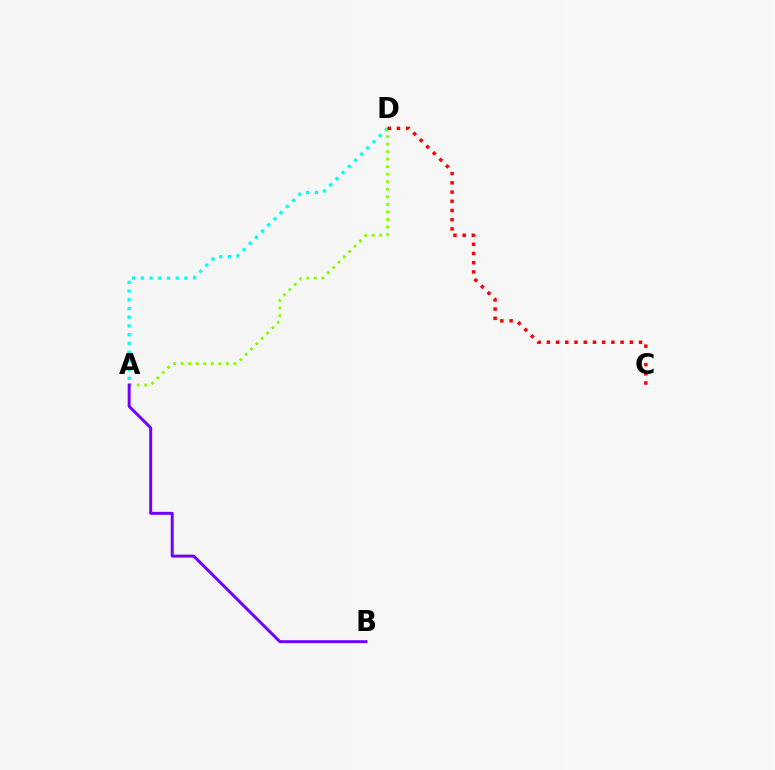{('A', 'D'): [{'color': '#00fff6', 'line_style': 'dotted', 'thickness': 2.37}, {'color': '#84ff00', 'line_style': 'dotted', 'thickness': 2.05}], ('C', 'D'): [{'color': '#ff0000', 'line_style': 'dotted', 'thickness': 2.51}], ('A', 'B'): [{'color': '#7200ff', 'line_style': 'solid', 'thickness': 2.14}]}